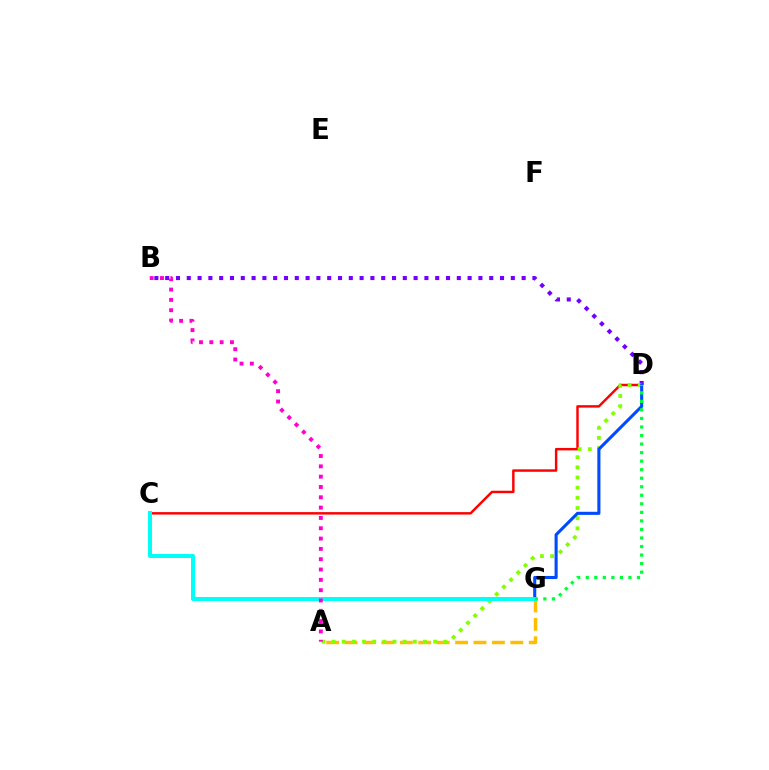{('A', 'G'): [{'color': '#ffbd00', 'line_style': 'dashed', 'thickness': 2.5}], ('B', 'D'): [{'color': '#7200ff', 'line_style': 'dotted', 'thickness': 2.93}], ('C', 'D'): [{'color': '#ff0000', 'line_style': 'solid', 'thickness': 1.76}], ('A', 'D'): [{'color': '#84ff00', 'line_style': 'dotted', 'thickness': 2.76}], ('D', 'G'): [{'color': '#004bff', 'line_style': 'solid', 'thickness': 2.22}, {'color': '#00ff39', 'line_style': 'dotted', 'thickness': 2.32}], ('C', 'G'): [{'color': '#00fff6', 'line_style': 'solid', 'thickness': 2.89}], ('A', 'B'): [{'color': '#ff00cf', 'line_style': 'dotted', 'thickness': 2.8}]}